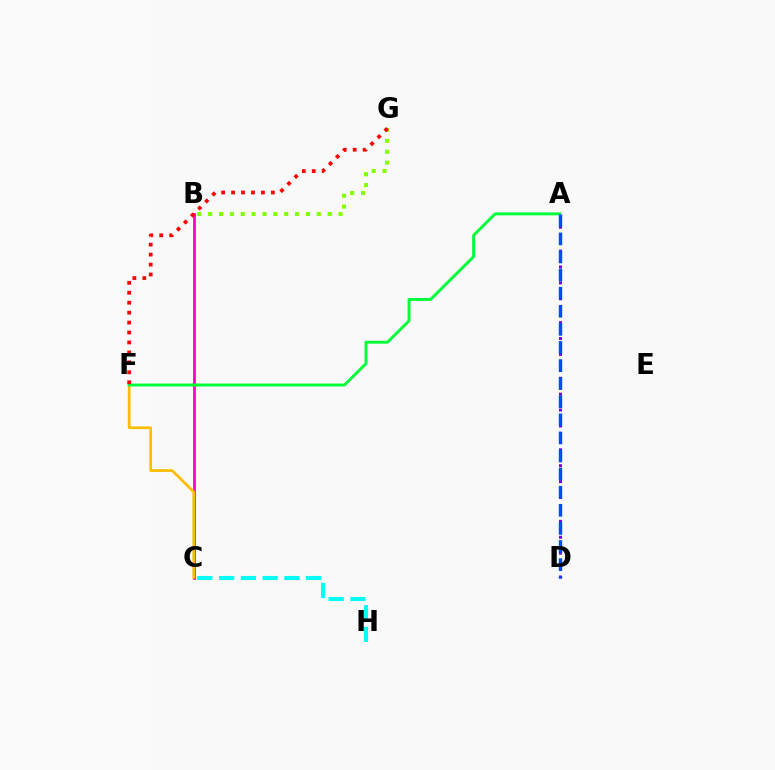{('B', 'C'): [{'color': '#ff00cf', 'line_style': 'solid', 'thickness': 2.01}], ('B', 'G'): [{'color': '#84ff00', 'line_style': 'dotted', 'thickness': 2.95}], ('C', 'F'): [{'color': '#ffbd00', 'line_style': 'solid', 'thickness': 1.97}], ('A', 'F'): [{'color': '#00ff39', 'line_style': 'solid', 'thickness': 2.09}], ('A', 'D'): [{'color': '#7200ff', 'line_style': 'dotted', 'thickness': 2.16}, {'color': '#004bff', 'line_style': 'dashed', 'thickness': 2.46}], ('C', 'H'): [{'color': '#00fff6', 'line_style': 'dashed', 'thickness': 2.96}], ('F', 'G'): [{'color': '#ff0000', 'line_style': 'dotted', 'thickness': 2.7}]}